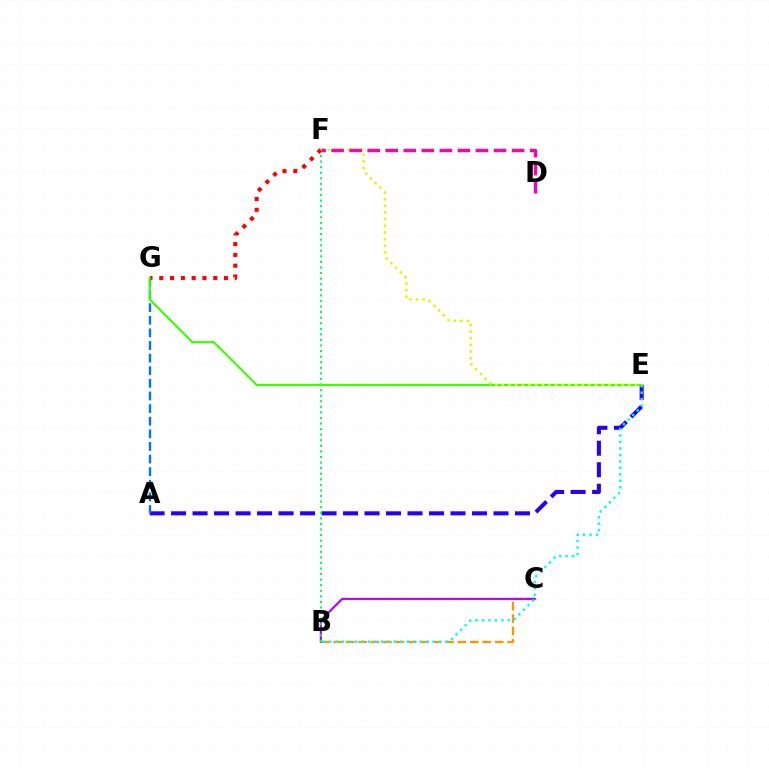{('B', 'C'): [{'color': '#ff9400', 'line_style': 'dashed', 'thickness': 1.69}, {'color': '#b900ff', 'line_style': 'solid', 'thickness': 1.54}], ('A', 'E'): [{'color': '#2500ff', 'line_style': 'dashed', 'thickness': 2.92}], ('B', 'F'): [{'color': '#00ff5c', 'line_style': 'dotted', 'thickness': 1.51}], ('B', 'E'): [{'color': '#00fff6', 'line_style': 'dotted', 'thickness': 1.76}], ('A', 'G'): [{'color': '#0074ff', 'line_style': 'dashed', 'thickness': 1.71}], ('F', 'G'): [{'color': '#ff0000', 'line_style': 'dotted', 'thickness': 2.93}], ('E', 'G'): [{'color': '#3dff00', 'line_style': 'solid', 'thickness': 1.55}], ('E', 'F'): [{'color': '#d1ff00', 'line_style': 'dotted', 'thickness': 1.81}], ('D', 'F'): [{'color': '#ff00ac', 'line_style': 'dashed', 'thickness': 2.45}]}